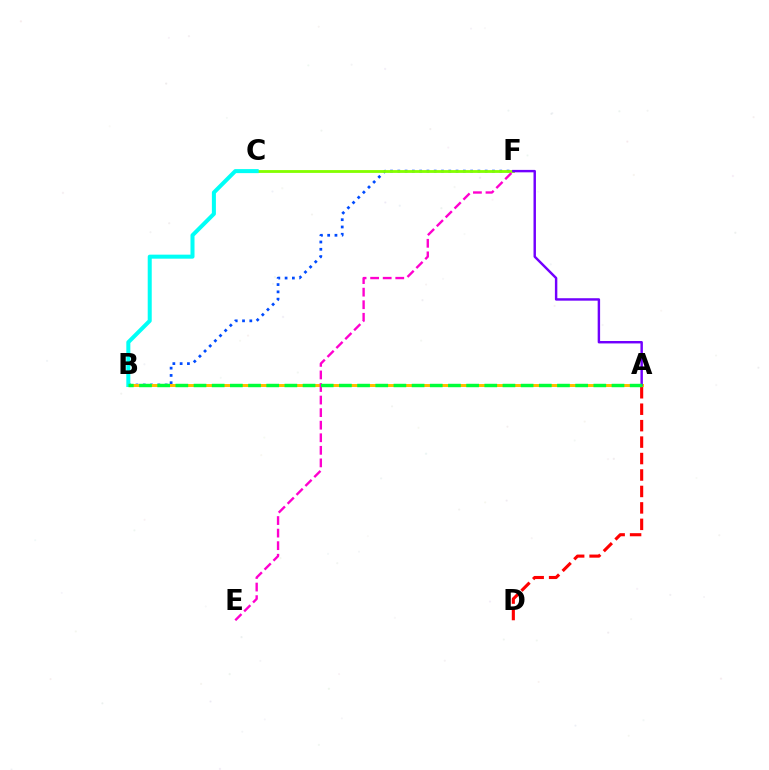{('A', 'D'): [{'color': '#ff0000', 'line_style': 'dashed', 'thickness': 2.23}], ('B', 'F'): [{'color': '#004bff', 'line_style': 'dotted', 'thickness': 1.98}], ('A', 'B'): [{'color': '#ffbd00', 'line_style': 'solid', 'thickness': 2.15}, {'color': '#00ff39', 'line_style': 'dashed', 'thickness': 2.47}], ('C', 'F'): [{'color': '#84ff00', 'line_style': 'solid', 'thickness': 2.02}], ('B', 'C'): [{'color': '#00fff6', 'line_style': 'solid', 'thickness': 2.9}], ('A', 'F'): [{'color': '#7200ff', 'line_style': 'solid', 'thickness': 1.75}], ('E', 'F'): [{'color': '#ff00cf', 'line_style': 'dashed', 'thickness': 1.71}]}